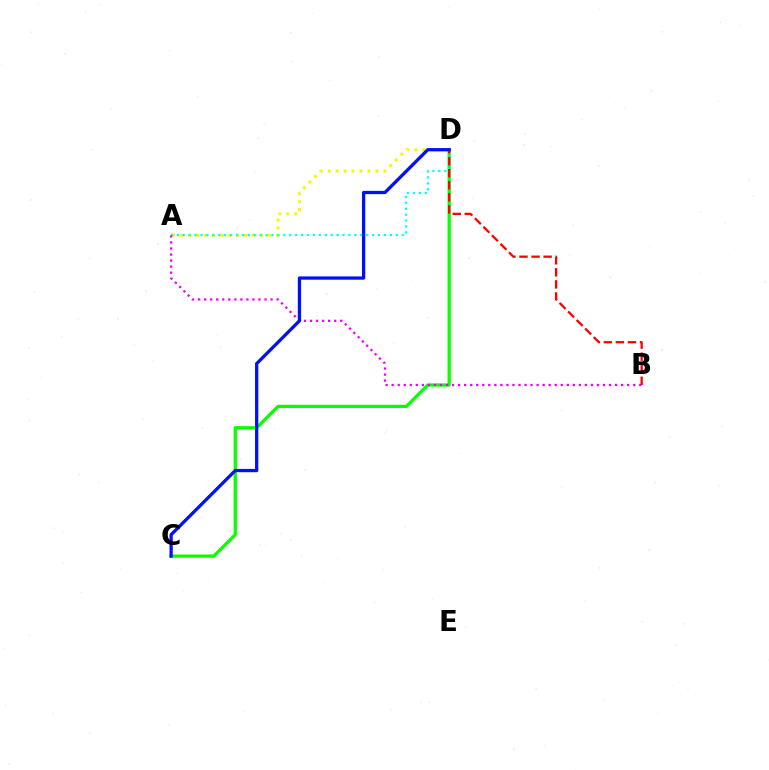{('C', 'D'): [{'color': '#08ff00', 'line_style': 'solid', 'thickness': 2.35}, {'color': '#0010ff', 'line_style': 'solid', 'thickness': 2.36}], ('A', 'D'): [{'color': '#fcf500', 'line_style': 'dotted', 'thickness': 2.16}, {'color': '#00fff6', 'line_style': 'dotted', 'thickness': 1.61}], ('A', 'B'): [{'color': '#ee00ff', 'line_style': 'dotted', 'thickness': 1.64}], ('B', 'D'): [{'color': '#ff0000', 'line_style': 'dashed', 'thickness': 1.64}]}